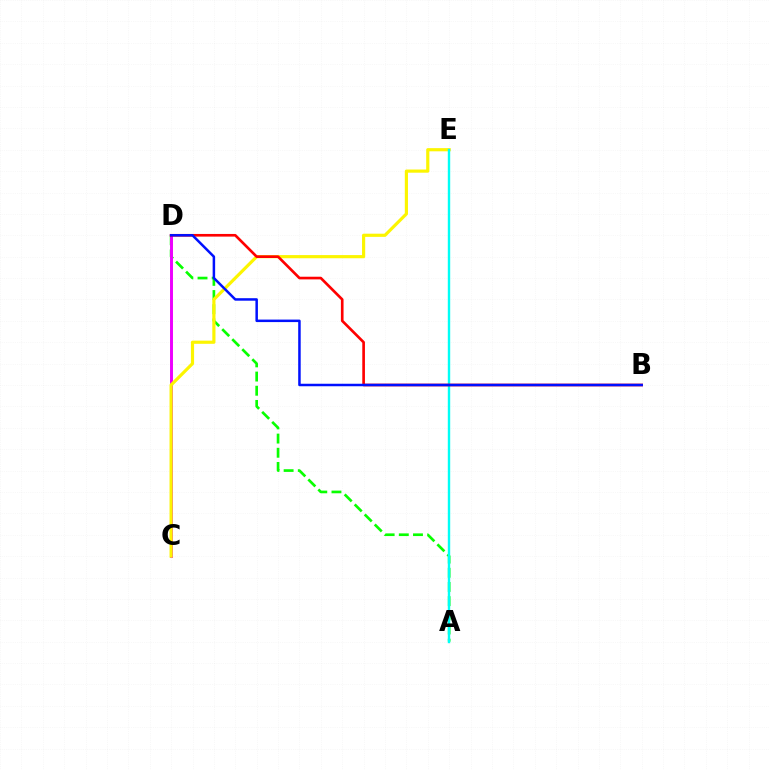{('A', 'D'): [{'color': '#08ff00', 'line_style': 'dashed', 'thickness': 1.93}], ('C', 'D'): [{'color': '#ee00ff', 'line_style': 'solid', 'thickness': 2.12}], ('C', 'E'): [{'color': '#fcf500', 'line_style': 'solid', 'thickness': 2.28}], ('A', 'E'): [{'color': '#00fff6', 'line_style': 'solid', 'thickness': 1.73}], ('B', 'D'): [{'color': '#ff0000', 'line_style': 'solid', 'thickness': 1.91}, {'color': '#0010ff', 'line_style': 'solid', 'thickness': 1.8}]}